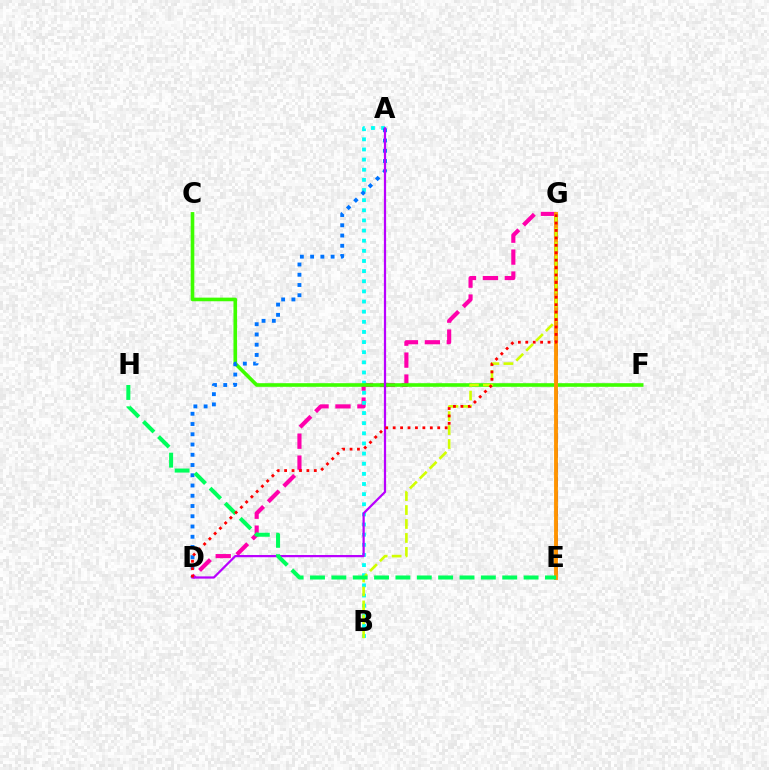{('E', 'G'): [{'color': '#2500ff', 'line_style': 'dashed', 'thickness': 1.98}, {'color': '#ff9400', 'line_style': 'solid', 'thickness': 2.78}], ('D', 'G'): [{'color': '#ff00ac', 'line_style': 'dashed', 'thickness': 2.98}, {'color': '#ff0000', 'line_style': 'dotted', 'thickness': 2.02}], ('A', 'B'): [{'color': '#00fff6', 'line_style': 'dotted', 'thickness': 2.75}], ('C', 'F'): [{'color': '#3dff00', 'line_style': 'solid', 'thickness': 2.6}], ('A', 'D'): [{'color': '#0074ff', 'line_style': 'dotted', 'thickness': 2.78}, {'color': '#b900ff', 'line_style': 'solid', 'thickness': 1.61}], ('B', 'G'): [{'color': '#d1ff00', 'line_style': 'dashed', 'thickness': 1.9}], ('E', 'H'): [{'color': '#00ff5c', 'line_style': 'dashed', 'thickness': 2.9}]}